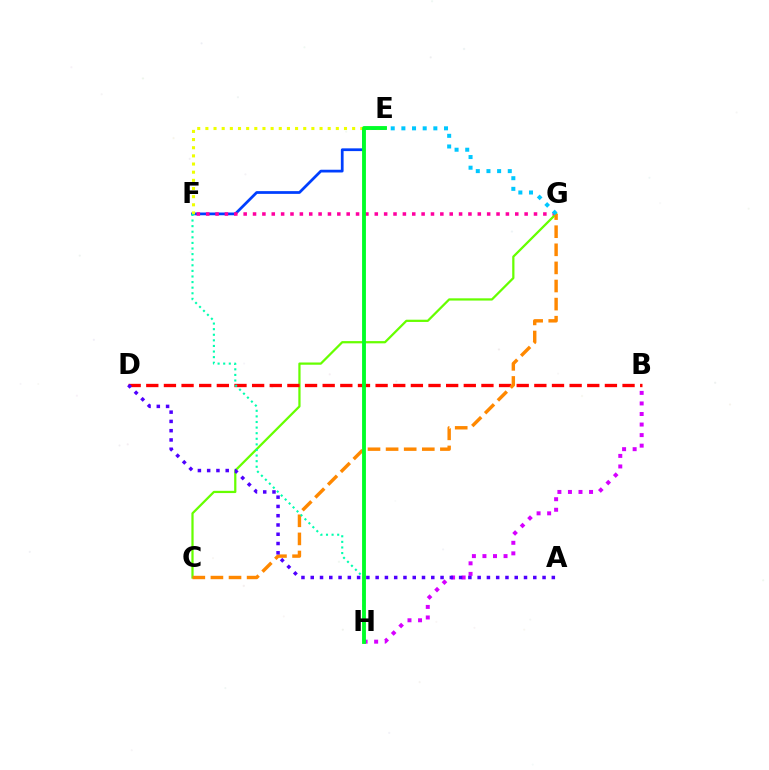{('B', 'H'): [{'color': '#d600ff', 'line_style': 'dotted', 'thickness': 2.87}], ('E', 'F'): [{'color': '#003fff', 'line_style': 'solid', 'thickness': 1.98}, {'color': '#eeff00', 'line_style': 'dotted', 'thickness': 2.22}], ('F', 'G'): [{'color': '#ff00a0', 'line_style': 'dotted', 'thickness': 2.54}], ('C', 'G'): [{'color': '#66ff00', 'line_style': 'solid', 'thickness': 1.61}, {'color': '#ff8800', 'line_style': 'dashed', 'thickness': 2.46}], ('B', 'D'): [{'color': '#ff0000', 'line_style': 'dashed', 'thickness': 2.4}], ('F', 'H'): [{'color': '#00ffaf', 'line_style': 'dotted', 'thickness': 1.52}], ('E', 'G'): [{'color': '#00c7ff', 'line_style': 'dotted', 'thickness': 2.89}], ('A', 'D'): [{'color': '#4f00ff', 'line_style': 'dotted', 'thickness': 2.52}], ('E', 'H'): [{'color': '#00ff27', 'line_style': 'solid', 'thickness': 2.77}]}